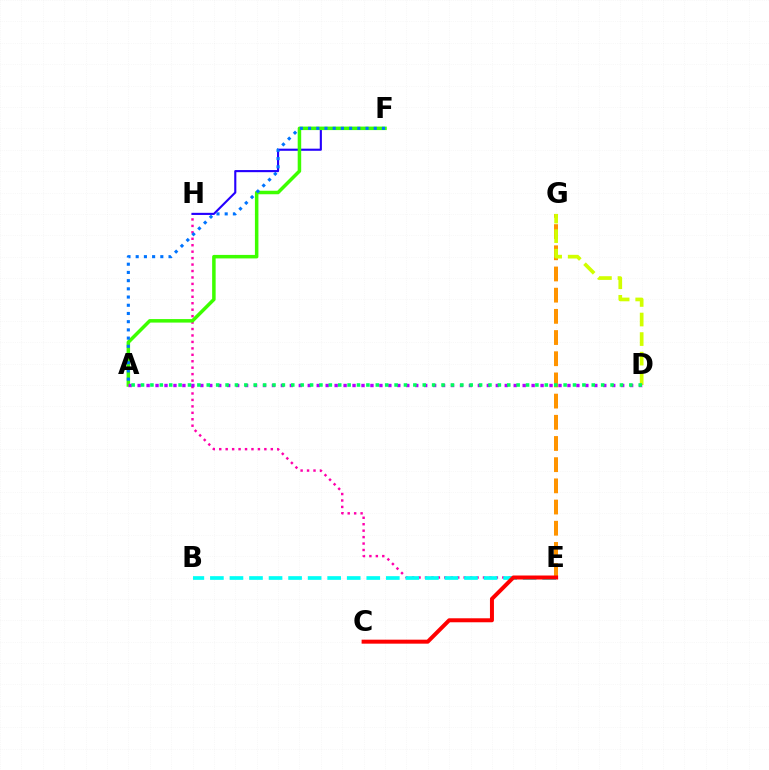{('E', 'G'): [{'color': '#ff9400', 'line_style': 'dashed', 'thickness': 2.88}], ('E', 'H'): [{'color': '#ff00ac', 'line_style': 'dotted', 'thickness': 1.75}], ('F', 'H'): [{'color': '#2500ff', 'line_style': 'solid', 'thickness': 1.53}], ('D', 'G'): [{'color': '#d1ff00', 'line_style': 'dashed', 'thickness': 2.66}], ('A', 'F'): [{'color': '#3dff00', 'line_style': 'solid', 'thickness': 2.52}, {'color': '#0074ff', 'line_style': 'dotted', 'thickness': 2.23}], ('A', 'D'): [{'color': '#b900ff', 'line_style': 'dotted', 'thickness': 2.43}, {'color': '#00ff5c', 'line_style': 'dotted', 'thickness': 2.55}], ('B', 'E'): [{'color': '#00fff6', 'line_style': 'dashed', 'thickness': 2.66}], ('C', 'E'): [{'color': '#ff0000', 'line_style': 'solid', 'thickness': 2.87}]}